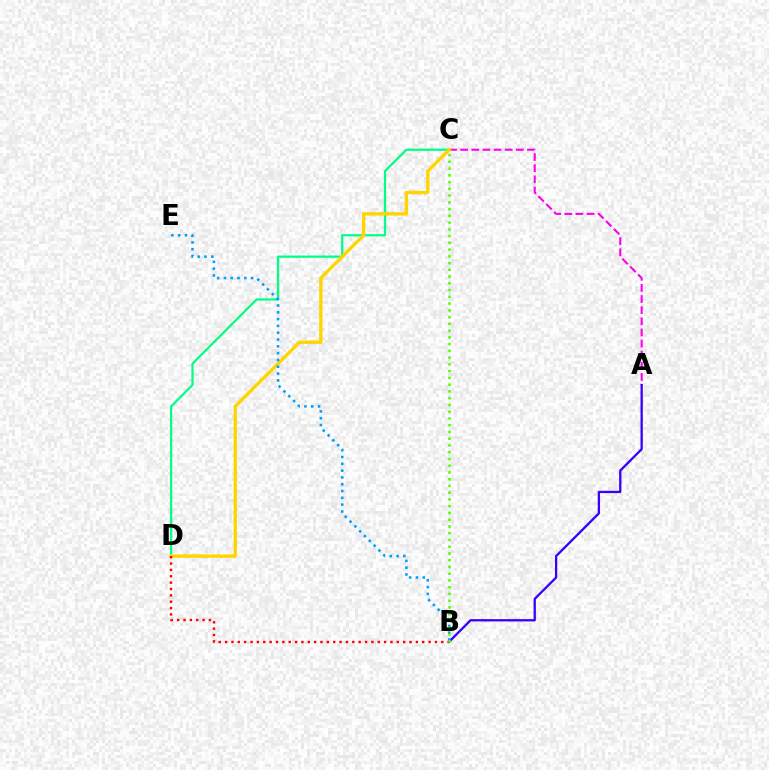{('A', 'C'): [{'color': '#ff00ed', 'line_style': 'dashed', 'thickness': 1.51}], ('C', 'D'): [{'color': '#00ff86', 'line_style': 'solid', 'thickness': 1.61}, {'color': '#ffd500', 'line_style': 'solid', 'thickness': 2.4}], ('A', 'B'): [{'color': '#3700ff', 'line_style': 'solid', 'thickness': 1.65}], ('B', 'E'): [{'color': '#009eff', 'line_style': 'dotted', 'thickness': 1.85}], ('B', 'D'): [{'color': '#ff0000', 'line_style': 'dotted', 'thickness': 1.73}], ('B', 'C'): [{'color': '#4fff00', 'line_style': 'dotted', 'thickness': 1.83}]}